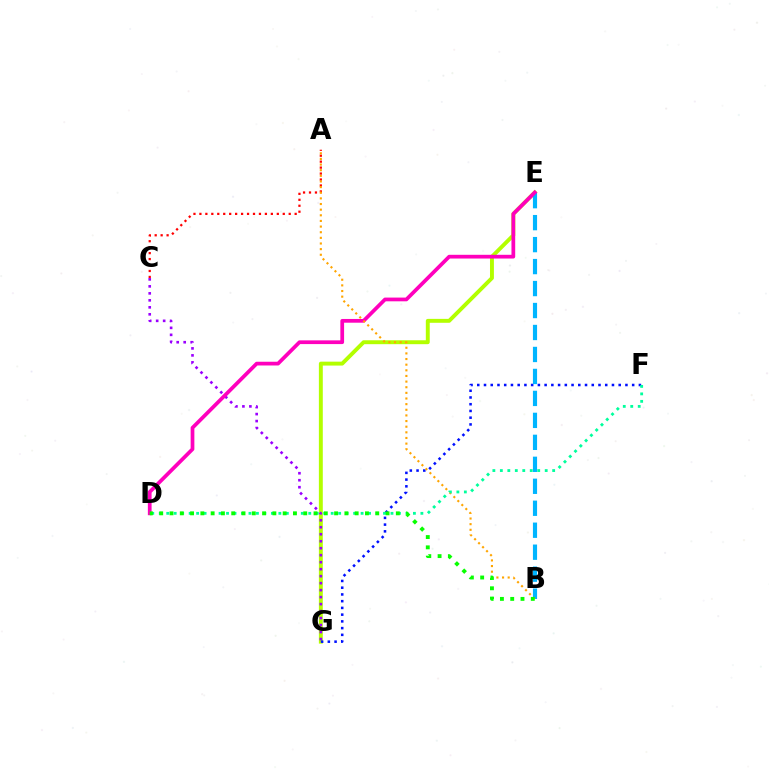{('E', 'G'): [{'color': '#b3ff00', 'line_style': 'solid', 'thickness': 2.82}], ('A', 'C'): [{'color': '#ff0000', 'line_style': 'dotted', 'thickness': 1.62}], ('C', 'G'): [{'color': '#9b00ff', 'line_style': 'dotted', 'thickness': 1.9}], ('F', 'G'): [{'color': '#0010ff', 'line_style': 'dotted', 'thickness': 1.83}], ('B', 'E'): [{'color': '#00b5ff', 'line_style': 'dashed', 'thickness': 2.98}], ('D', 'E'): [{'color': '#ff00bd', 'line_style': 'solid', 'thickness': 2.69}], ('A', 'B'): [{'color': '#ffa500', 'line_style': 'dotted', 'thickness': 1.53}], ('D', 'F'): [{'color': '#00ff9d', 'line_style': 'dotted', 'thickness': 2.03}], ('B', 'D'): [{'color': '#08ff00', 'line_style': 'dotted', 'thickness': 2.8}]}